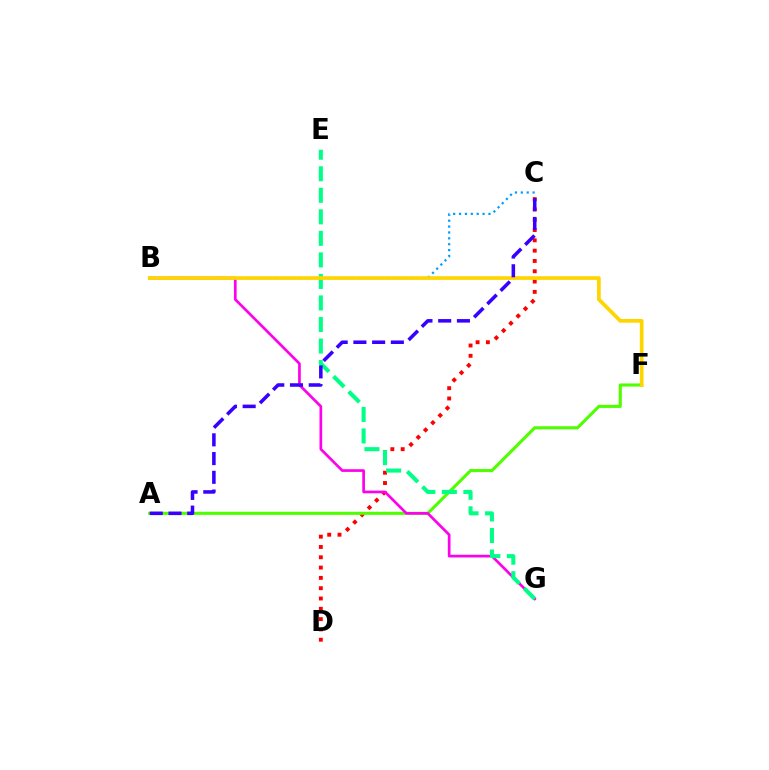{('C', 'D'): [{'color': '#ff0000', 'line_style': 'dotted', 'thickness': 2.8}], ('B', 'C'): [{'color': '#009eff', 'line_style': 'dotted', 'thickness': 1.6}], ('A', 'F'): [{'color': '#4fff00', 'line_style': 'solid', 'thickness': 2.23}], ('B', 'G'): [{'color': '#ff00ed', 'line_style': 'solid', 'thickness': 1.94}], ('E', 'G'): [{'color': '#00ff86', 'line_style': 'dashed', 'thickness': 2.93}], ('B', 'F'): [{'color': '#ffd500', 'line_style': 'solid', 'thickness': 2.67}], ('A', 'C'): [{'color': '#3700ff', 'line_style': 'dashed', 'thickness': 2.54}]}